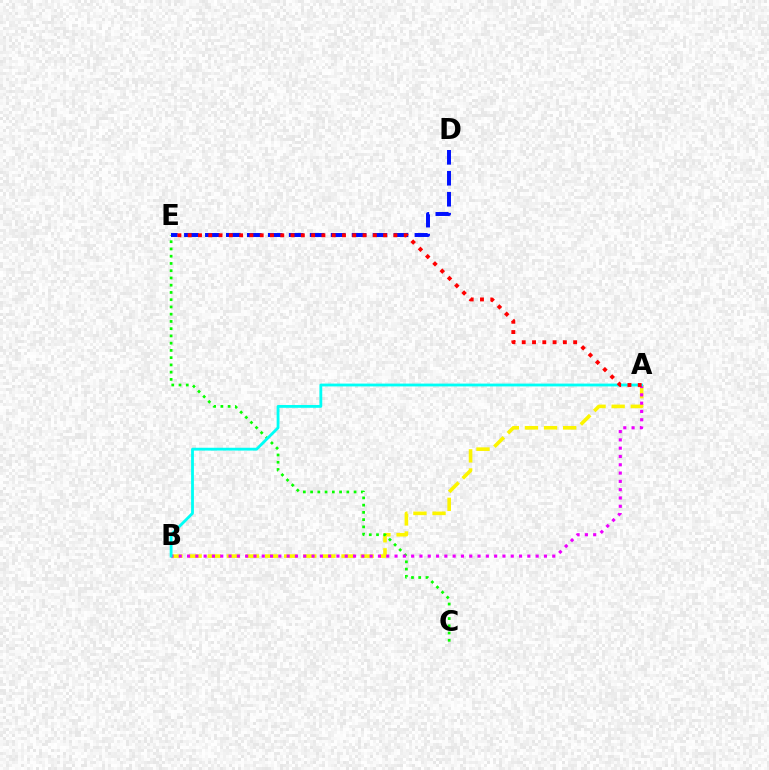{('A', 'B'): [{'color': '#fcf500', 'line_style': 'dashed', 'thickness': 2.6}, {'color': '#ee00ff', 'line_style': 'dotted', 'thickness': 2.26}, {'color': '#00fff6', 'line_style': 'solid', 'thickness': 2.03}], ('C', 'E'): [{'color': '#08ff00', 'line_style': 'dotted', 'thickness': 1.97}], ('D', 'E'): [{'color': '#0010ff', 'line_style': 'dashed', 'thickness': 2.85}], ('A', 'E'): [{'color': '#ff0000', 'line_style': 'dotted', 'thickness': 2.79}]}